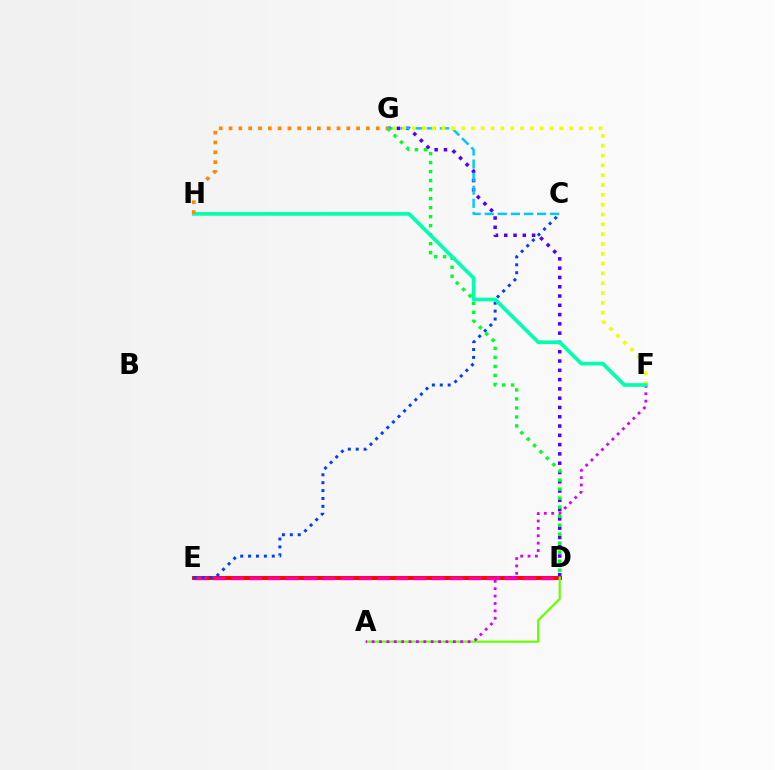{('D', 'E'): [{'color': '#ff0000', 'line_style': 'solid', 'thickness': 2.82}, {'color': '#ff00a0', 'line_style': 'dashed', 'thickness': 2.48}], ('D', 'G'): [{'color': '#4f00ff', 'line_style': 'dotted', 'thickness': 2.52}, {'color': '#00ff27', 'line_style': 'dotted', 'thickness': 2.45}], ('C', 'G'): [{'color': '#00c7ff', 'line_style': 'dashed', 'thickness': 1.78}], ('C', 'E'): [{'color': '#003fff', 'line_style': 'dotted', 'thickness': 2.14}], ('A', 'D'): [{'color': '#66ff00', 'line_style': 'solid', 'thickness': 1.56}], ('F', 'G'): [{'color': '#eeff00', 'line_style': 'dotted', 'thickness': 2.67}], ('A', 'F'): [{'color': '#d600ff', 'line_style': 'dotted', 'thickness': 2.01}], ('F', 'H'): [{'color': '#00ffaf', 'line_style': 'solid', 'thickness': 2.63}], ('G', 'H'): [{'color': '#ff8800', 'line_style': 'dotted', 'thickness': 2.67}]}